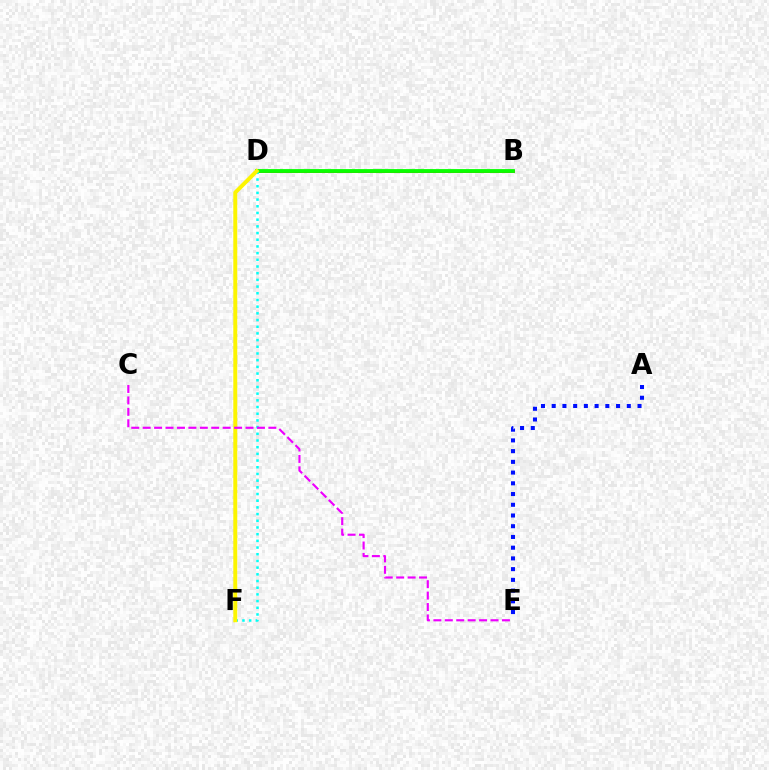{('B', 'D'): [{'color': '#ff0000', 'line_style': 'solid', 'thickness': 2.03}, {'color': '#08ff00', 'line_style': 'solid', 'thickness': 2.74}], ('D', 'F'): [{'color': '#00fff6', 'line_style': 'dotted', 'thickness': 1.82}, {'color': '#fcf500', 'line_style': 'solid', 'thickness': 2.85}], ('A', 'E'): [{'color': '#0010ff', 'line_style': 'dotted', 'thickness': 2.91}], ('C', 'E'): [{'color': '#ee00ff', 'line_style': 'dashed', 'thickness': 1.55}]}